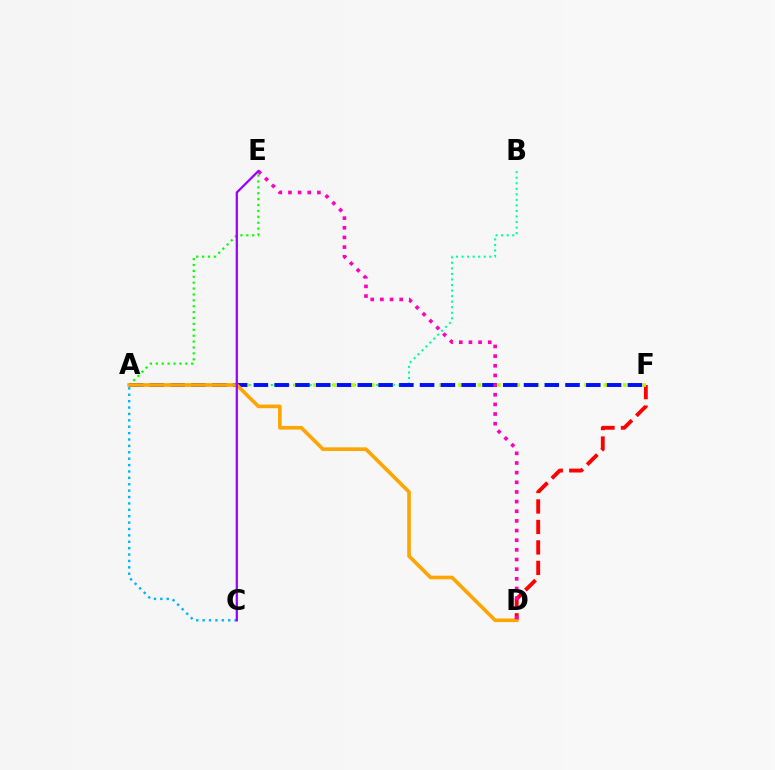{('A', 'C'): [{'color': '#00b5ff', 'line_style': 'dotted', 'thickness': 1.74}], ('A', 'E'): [{'color': '#08ff00', 'line_style': 'dotted', 'thickness': 1.6}], ('A', 'B'): [{'color': '#00ff9d', 'line_style': 'dotted', 'thickness': 1.51}], ('D', 'F'): [{'color': '#ff0000', 'line_style': 'dashed', 'thickness': 2.78}], ('A', 'F'): [{'color': '#b3ff00', 'line_style': 'dotted', 'thickness': 2.63}, {'color': '#0010ff', 'line_style': 'dashed', 'thickness': 2.82}], ('A', 'D'): [{'color': '#ffa500', 'line_style': 'solid', 'thickness': 2.63}], ('D', 'E'): [{'color': '#ff00bd', 'line_style': 'dotted', 'thickness': 2.62}], ('C', 'E'): [{'color': '#9b00ff', 'line_style': 'solid', 'thickness': 1.62}]}